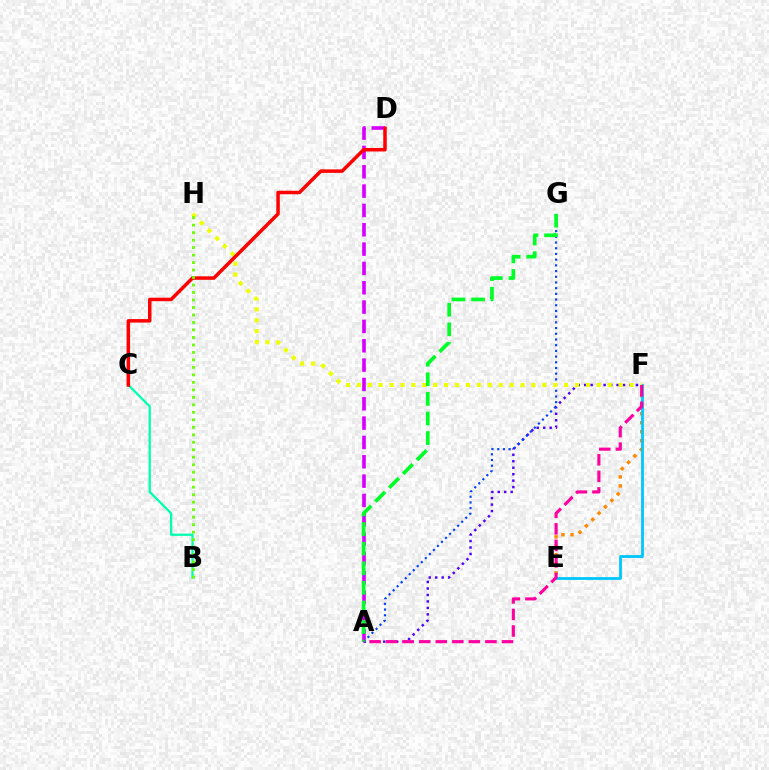{('A', 'D'): [{'color': '#d600ff', 'line_style': 'dashed', 'thickness': 2.63}], ('E', 'F'): [{'color': '#ff8800', 'line_style': 'dotted', 'thickness': 2.45}, {'color': '#00c7ff', 'line_style': 'solid', 'thickness': 2.02}], ('A', 'F'): [{'color': '#4f00ff', 'line_style': 'dotted', 'thickness': 1.76}, {'color': '#ff00a0', 'line_style': 'dashed', 'thickness': 2.25}], ('A', 'G'): [{'color': '#003fff', 'line_style': 'dotted', 'thickness': 1.55}, {'color': '#00ff27', 'line_style': 'dashed', 'thickness': 2.66}], ('B', 'C'): [{'color': '#00ffaf', 'line_style': 'solid', 'thickness': 1.64}], ('F', 'H'): [{'color': '#eeff00', 'line_style': 'dotted', 'thickness': 2.96}], ('C', 'D'): [{'color': '#ff0000', 'line_style': 'solid', 'thickness': 2.51}], ('B', 'H'): [{'color': '#66ff00', 'line_style': 'dotted', 'thickness': 2.03}]}